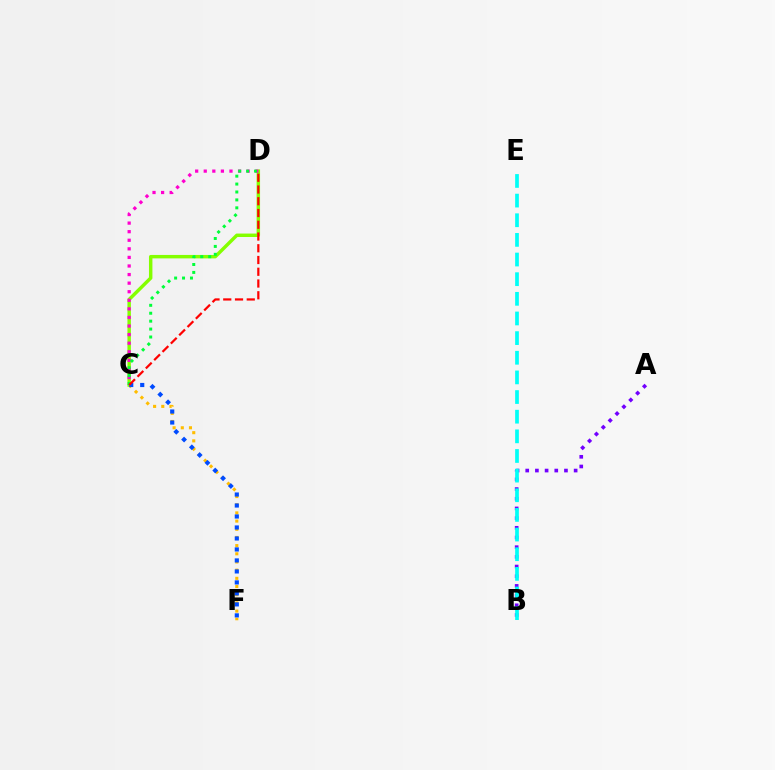{('A', 'B'): [{'color': '#7200ff', 'line_style': 'dotted', 'thickness': 2.63}], ('B', 'E'): [{'color': '#00fff6', 'line_style': 'dashed', 'thickness': 2.67}], ('C', 'F'): [{'color': '#ffbd00', 'line_style': 'dotted', 'thickness': 2.22}, {'color': '#004bff', 'line_style': 'dotted', 'thickness': 2.99}], ('C', 'D'): [{'color': '#84ff00', 'line_style': 'solid', 'thickness': 2.48}, {'color': '#ff00cf', 'line_style': 'dotted', 'thickness': 2.33}, {'color': '#00ff39', 'line_style': 'dotted', 'thickness': 2.15}, {'color': '#ff0000', 'line_style': 'dashed', 'thickness': 1.6}]}